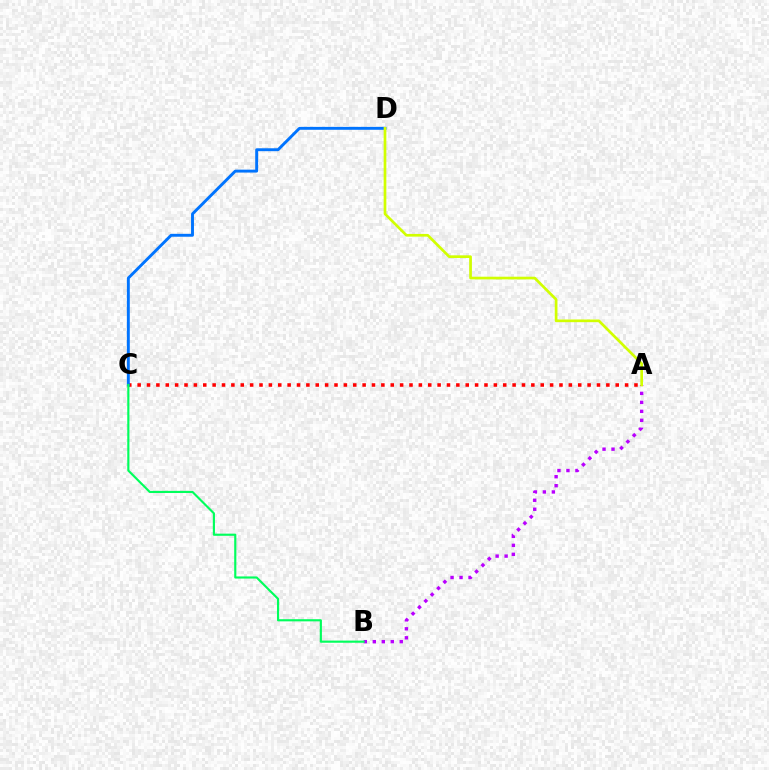{('A', 'C'): [{'color': '#ff0000', 'line_style': 'dotted', 'thickness': 2.55}], ('C', 'D'): [{'color': '#0074ff', 'line_style': 'solid', 'thickness': 2.09}], ('A', 'B'): [{'color': '#b900ff', 'line_style': 'dotted', 'thickness': 2.44}], ('A', 'D'): [{'color': '#d1ff00', 'line_style': 'solid', 'thickness': 1.94}], ('B', 'C'): [{'color': '#00ff5c', 'line_style': 'solid', 'thickness': 1.55}]}